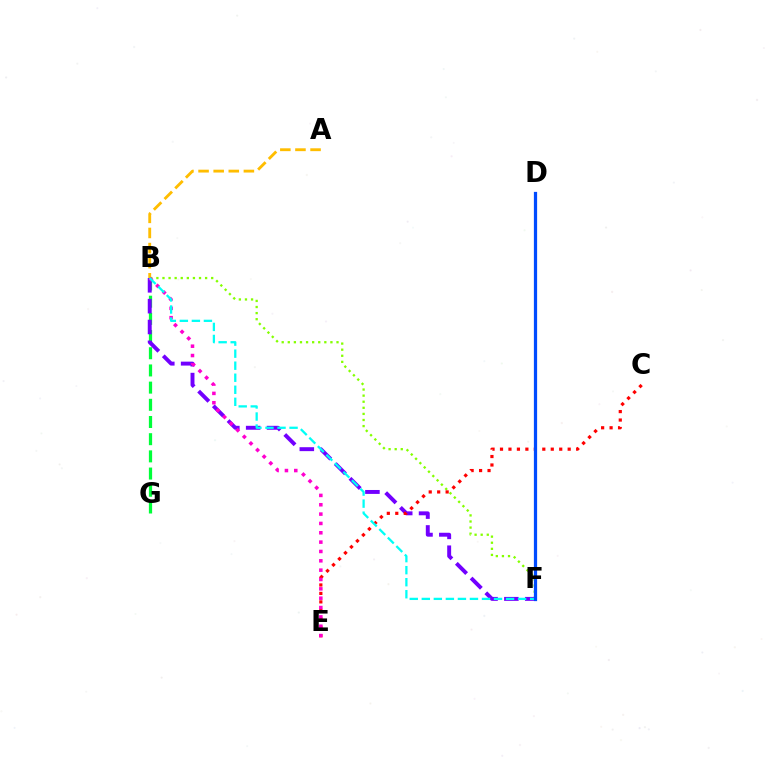{('B', 'F'): [{'color': '#84ff00', 'line_style': 'dotted', 'thickness': 1.65}, {'color': '#7200ff', 'line_style': 'dashed', 'thickness': 2.83}, {'color': '#00fff6', 'line_style': 'dashed', 'thickness': 1.64}], ('A', 'B'): [{'color': '#ffbd00', 'line_style': 'dashed', 'thickness': 2.05}], ('B', 'G'): [{'color': '#00ff39', 'line_style': 'dashed', 'thickness': 2.33}], ('C', 'E'): [{'color': '#ff0000', 'line_style': 'dotted', 'thickness': 2.3}], ('B', 'E'): [{'color': '#ff00cf', 'line_style': 'dotted', 'thickness': 2.54}], ('D', 'F'): [{'color': '#004bff', 'line_style': 'solid', 'thickness': 2.33}]}